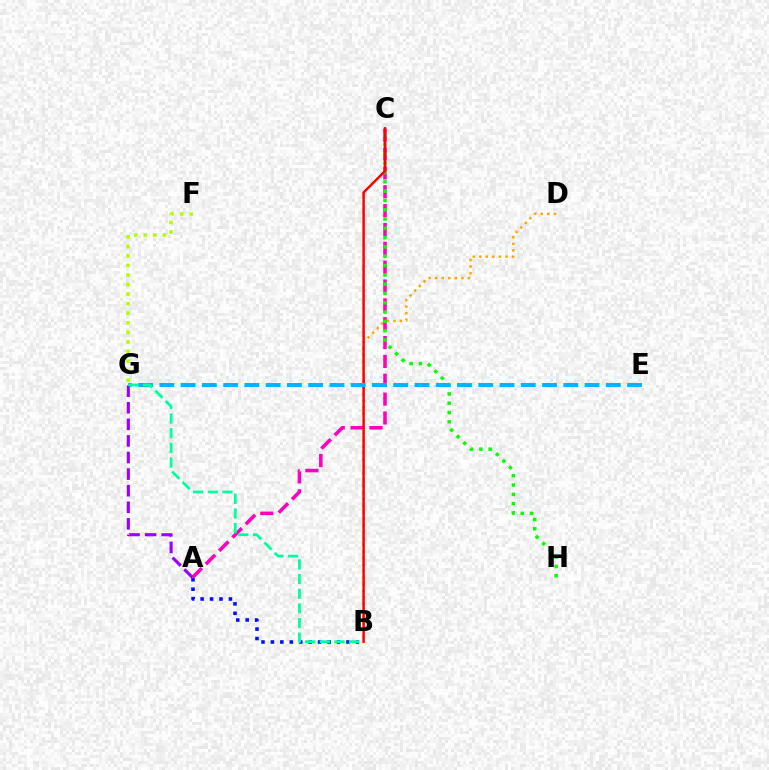{('B', 'D'): [{'color': '#ffa500', 'line_style': 'dotted', 'thickness': 1.78}], ('F', 'G'): [{'color': '#b3ff00', 'line_style': 'dotted', 'thickness': 2.6}], ('A', 'C'): [{'color': '#ff00bd', 'line_style': 'dashed', 'thickness': 2.56}], ('C', 'H'): [{'color': '#08ff00', 'line_style': 'dotted', 'thickness': 2.53}], ('B', 'C'): [{'color': '#ff0000', 'line_style': 'solid', 'thickness': 1.78}], ('E', 'G'): [{'color': '#00b5ff', 'line_style': 'dashed', 'thickness': 2.89}], ('A', 'G'): [{'color': '#9b00ff', 'line_style': 'dashed', 'thickness': 2.25}], ('A', 'B'): [{'color': '#0010ff', 'line_style': 'dotted', 'thickness': 2.57}], ('B', 'G'): [{'color': '#00ff9d', 'line_style': 'dashed', 'thickness': 1.99}]}